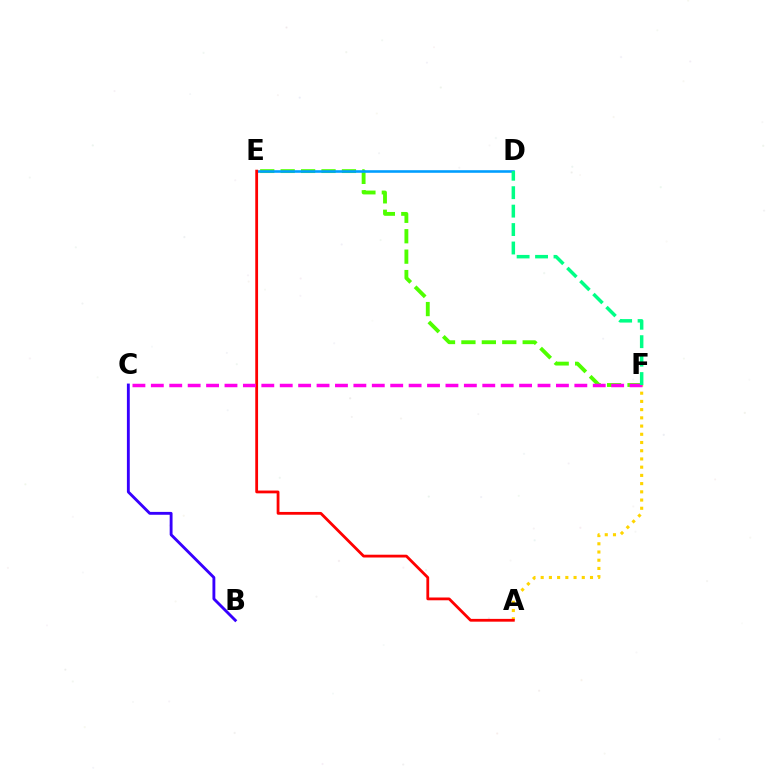{('E', 'F'): [{'color': '#4fff00', 'line_style': 'dashed', 'thickness': 2.77}], ('B', 'C'): [{'color': '#3700ff', 'line_style': 'solid', 'thickness': 2.06}], ('D', 'E'): [{'color': '#009eff', 'line_style': 'solid', 'thickness': 1.86}], ('A', 'F'): [{'color': '#ffd500', 'line_style': 'dotted', 'thickness': 2.23}], ('A', 'E'): [{'color': '#ff0000', 'line_style': 'solid', 'thickness': 2.01}], ('C', 'F'): [{'color': '#ff00ed', 'line_style': 'dashed', 'thickness': 2.5}], ('D', 'F'): [{'color': '#00ff86', 'line_style': 'dashed', 'thickness': 2.51}]}